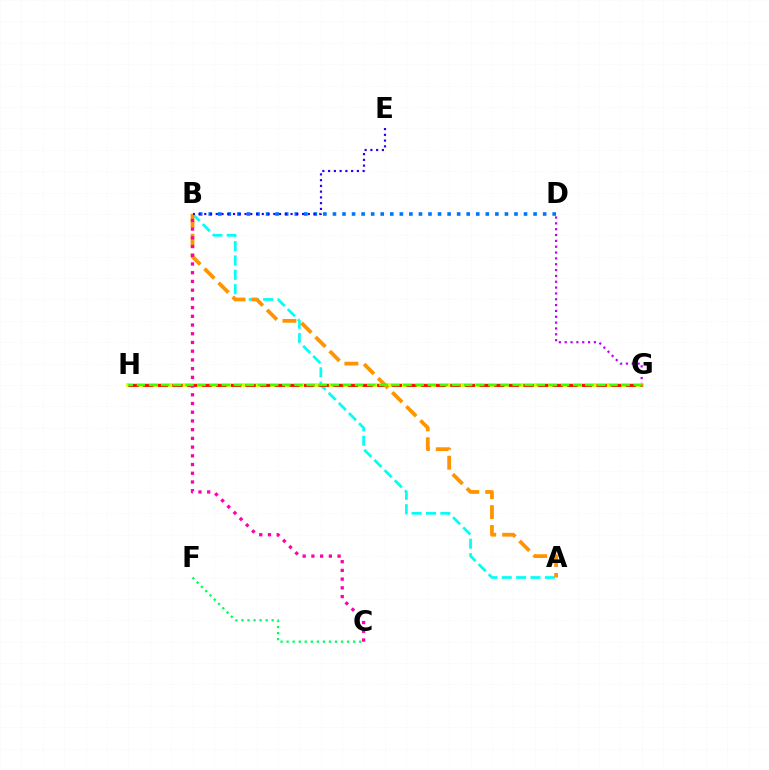{('D', 'G'): [{'color': '#b900ff', 'line_style': 'dotted', 'thickness': 1.59}], ('G', 'H'): [{'color': '#d1ff00', 'line_style': 'solid', 'thickness': 2.67}, {'color': '#ff0000', 'line_style': 'dashed', 'thickness': 1.99}, {'color': '#3dff00', 'line_style': 'dashed', 'thickness': 1.65}], ('A', 'B'): [{'color': '#00fff6', 'line_style': 'dashed', 'thickness': 1.95}, {'color': '#ff9400', 'line_style': 'dashed', 'thickness': 2.71}], ('C', 'F'): [{'color': '#00ff5c', 'line_style': 'dotted', 'thickness': 1.64}], ('B', 'C'): [{'color': '#ff00ac', 'line_style': 'dotted', 'thickness': 2.37}], ('B', 'D'): [{'color': '#0074ff', 'line_style': 'dotted', 'thickness': 2.6}], ('B', 'E'): [{'color': '#2500ff', 'line_style': 'dotted', 'thickness': 1.56}]}